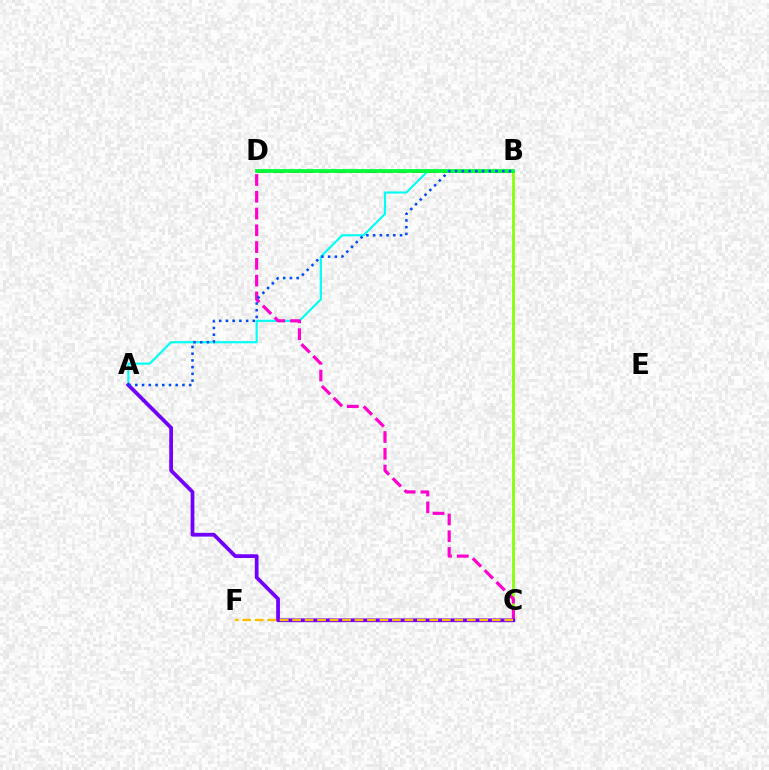{('B', 'C'): [{'color': '#84ff00', 'line_style': 'solid', 'thickness': 1.9}], ('B', 'D'): [{'color': '#ff0000', 'line_style': 'dashed', 'thickness': 2.1}, {'color': '#00ff39', 'line_style': 'solid', 'thickness': 2.71}], ('A', 'B'): [{'color': '#00fff6', 'line_style': 'solid', 'thickness': 1.55}, {'color': '#004bff', 'line_style': 'dotted', 'thickness': 1.83}], ('C', 'D'): [{'color': '#ff00cf', 'line_style': 'dashed', 'thickness': 2.28}], ('A', 'C'): [{'color': '#7200ff', 'line_style': 'solid', 'thickness': 2.7}], ('C', 'F'): [{'color': '#ffbd00', 'line_style': 'dashed', 'thickness': 1.69}]}